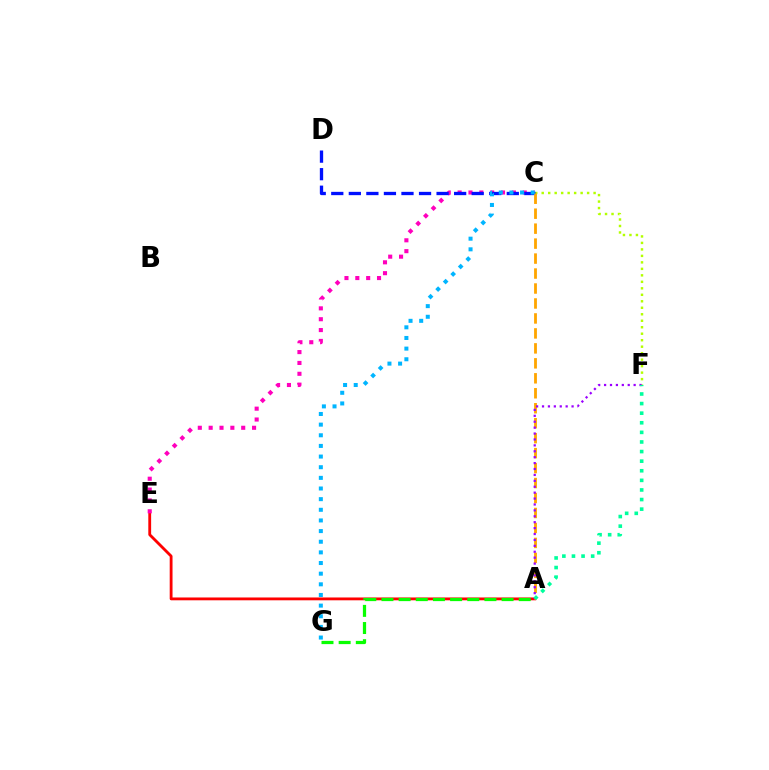{('A', 'E'): [{'color': '#ff0000', 'line_style': 'solid', 'thickness': 2.03}], ('C', 'E'): [{'color': '#ff00bd', 'line_style': 'dotted', 'thickness': 2.95}], ('C', 'F'): [{'color': '#b3ff00', 'line_style': 'dotted', 'thickness': 1.76}], ('C', 'D'): [{'color': '#0010ff', 'line_style': 'dashed', 'thickness': 2.38}], ('A', 'C'): [{'color': '#ffa500', 'line_style': 'dashed', 'thickness': 2.03}], ('C', 'G'): [{'color': '#00b5ff', 'line_style': 'dotted', 'thickness': 2.89}], ('A', 'F'): [{'color': '#9b00ff', 'line_style': 'dotted', 'thickness': 1.61}, {'color': '#00ff9d', 'line_style': 'dotted', 'thickness': 2.61}], ('A', 'G'): [{'color': '#08ff00', 'line_style': 'dashed', 'thickness': 2.33}]}